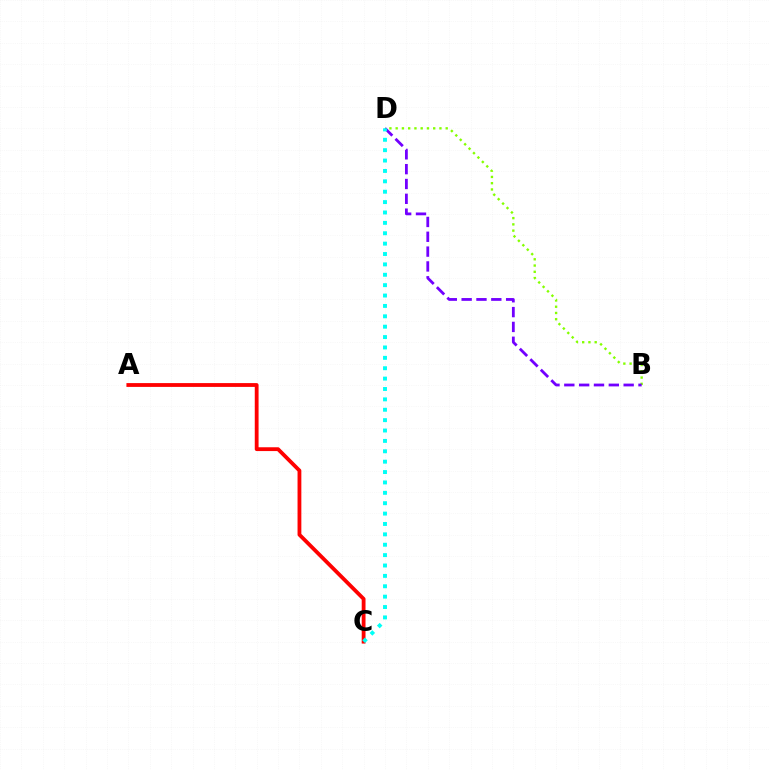{('B', 'D'): [{'color': '#84ff00', 'line_style': 'dotted', 'thickness': 1.7}, {'color': '#7200ff', 'line_style': 'dashed', 'thickness': 2.02}], ('A', 'C'): [{'color': '#ff0000', 'line_style': 'solid', 'thickness': 2.74}], ('C', 'D'): [{'color': '#00fff6', 'line_style': 'dotted', 'thickness': 2.82}]}